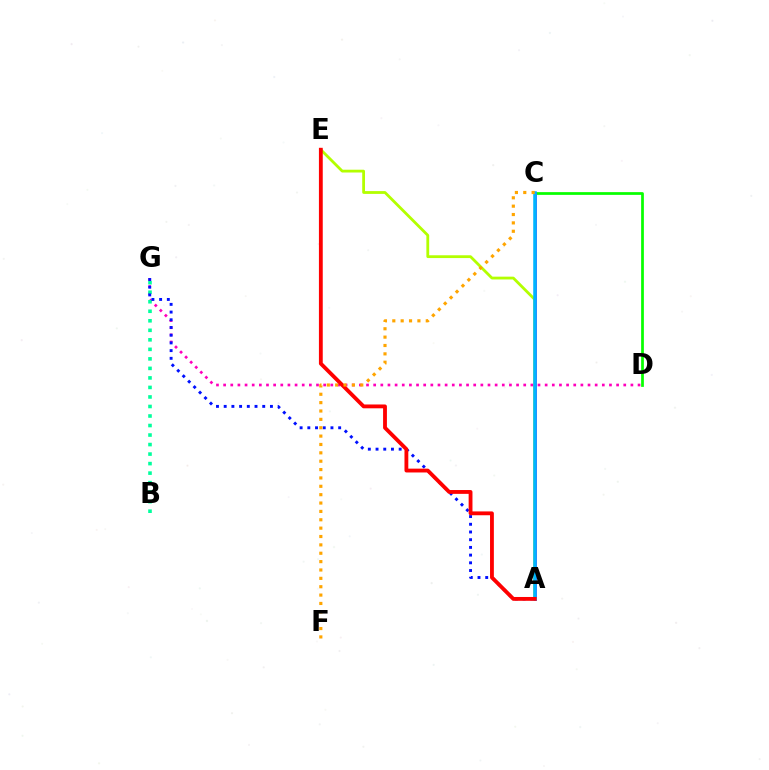{('D', 'G'): [{'color': '#ff00bd', 'line_style': 'dotted', 'thickness': 1.94}], ('B', 'G'): [{'color': '#00ff9d', 'line_style': 'dotted', 'thickness': 2.59}], ('A', 'E'): [{'color': '#b3ff00', 'line_style': 'solid', 'thickness': 2.01}, {'color': '#ff0000', 'line_style': 'solid', 'thickness': 2.76}], ('A', 'G'): [{'color': '#0010ff', 'line_style': 'dotted', 'thickness': 2.09}], ('C', 'D'): [{'color': '#08ff00', 'line_style': 'solid', 'thickness': 1.97}], ('A', 'C'): [{'color': '#9b00ff', 'line_style': 'solid', 'thickness': 1.96}, {'color': '#00b5ff', 'line_style': 'solid', 'thickness': 2.55}], ('C', 'F'): [{'color': '#ffa500', 'line_style': 'dotted', 'thickness': 2.27}]}